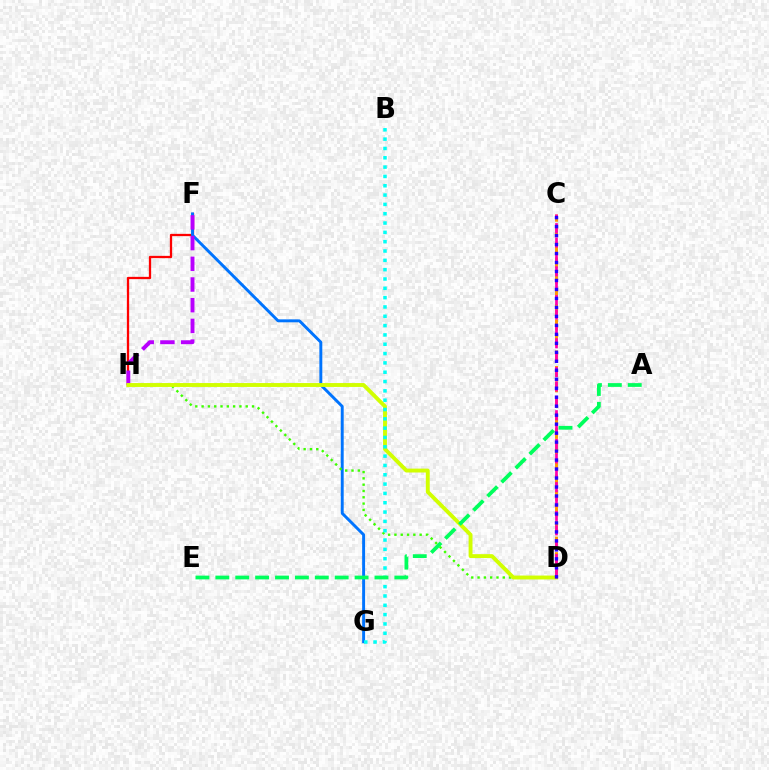{('F', 'H'): [{'color': '#ff0000', 'line_style': 'solid', 'thickness': 1.65}, {'color': '#b900ff', 'line_style': 'dashed', 'thickness': 2.81}], ('F', 'G'): [{'color': '#0074ff', 'line_style': 'solid', 'thickness': 2.11}], ('C', 'D'): [{'color': '#ff9400', 'line_style': 'dashed', 'thickness': 2.11}, {'color': '#ff00ac', 'line_style': 'dashed', 'thickness': 1.95}, {'color': '#2500ff', 'line_style': 'dotted', 'thickness': 2.44}], ('D', 'H'): [{'color': '#3dff00', 'line_style': 'dotted', 'thickness': 1.71}, {'color': '#d1ff00', 'line_style': 'solid', 'thickness': 2.8}], ('B', 'G'): [{'color': '#00fff6', 'line_style': 'dotted', 'thickness': 2.53}], ('A', 'E'): [{'color': '#00ff5c', 'line_style': 'dashed', 'thickness': 2.7}]}